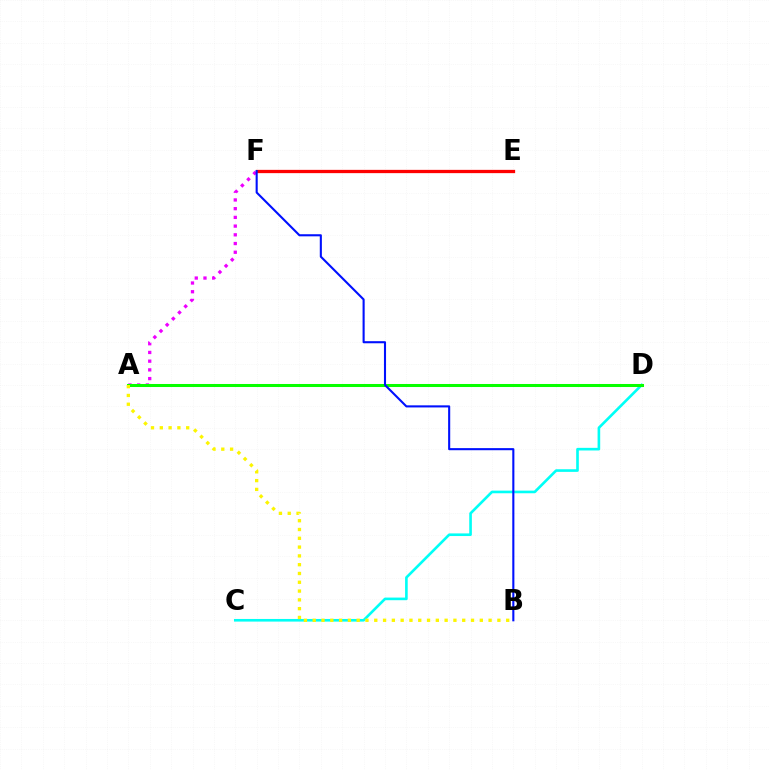{('A', 'F'): [{'color': '#ee00ff', 'line_style': 'dotted', 'thickness': 2.37}], ('C', 'D'): [{'color': '#00fff6', 'line_style': 'solid', 'thickness': 1.89}], ('A', 'D'): [{'color': '#08ff00', 'line_style': 'solid', 'thickness': 2.18}], ('A', 'B'): [{'color': '#fcf500', 'line_style': 'dotted', 'thickness': 2.39}], ('E', 'F'): [{'color': '#ff0000', 'line_style': 'solid', 'thickness': 2.37}], ('B', 'F'): [{'color': '#0010ff', 'line_style': 'solid', 'thickness': 1.51}]}